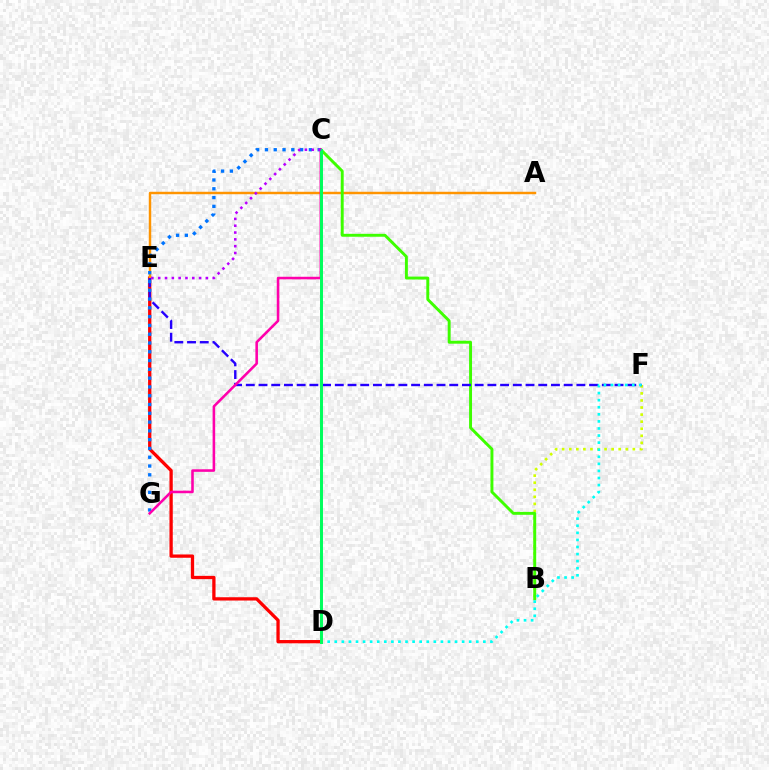{('D', 'E'): [{'color': '#ff0000', 'line_style': 'solid', 'thickness': 2.37}], ('A', 'E'): [{'color': '#ff9400', 'line_style': 'solid', 'thickness': 1.77}], ('B', 'F'): [{'color': '#d1ff00', 'line_style': 'dotted', 'thickness': 1.92}], ('B', 'C'): [{'color': '#3dff00', 'line_style': 'solid', 'thickness': 2.11}], ('E', 'F'): [{'color': '#2500ff', 'line_style': 'dashed', 'thickness': 1.73}], ('D', 'F'): [{'color': '#00fff6', 'line_style': 'dotted', 'thickness': 1.92}], ('C', 'G'): [{'color': '#0074ff', 'line_style': 'dotted', 'thickness': 2.39}, {'color': '#ff00ac', 'line_style': 'solid', 'thickness': 1.85}], ('C', 'D'): [{'color': '#00ff5c', 'line_style': 'solid', 'thickness': 2.14}], ('C', 'E'): [{'color': '#b900ff', 'line_style': 'dotted', 'thickness': 1.85}]}